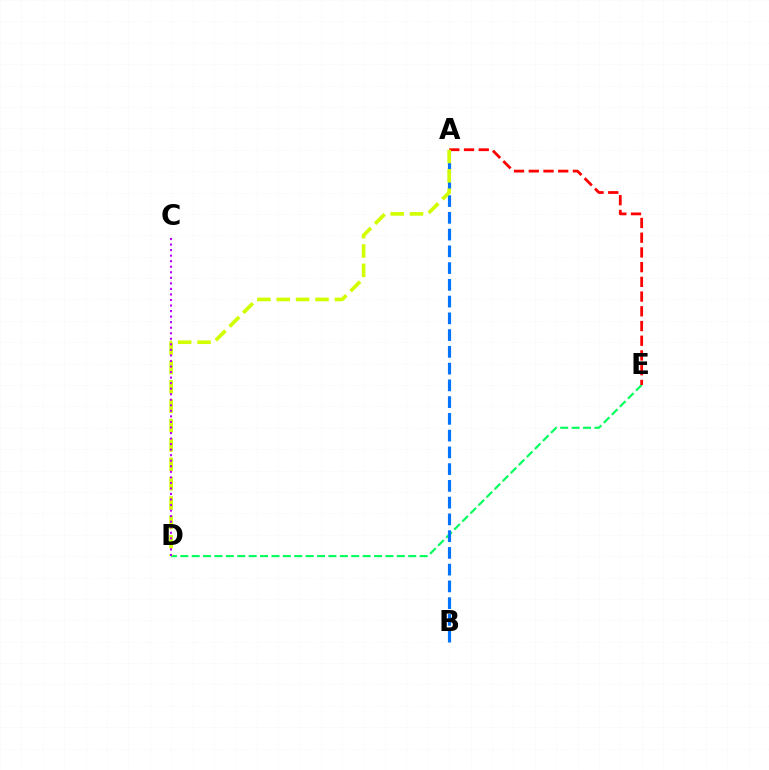{('D', 'E'): [{'color': '#00ff5c', 'line_style': 'dashed', 'thickness': 1.55}], ('A', 'B'): [{'color': '#0074ff', 'line_style': 'dashed', 'thickness': 2.28}], ('A', 'E'): [{'color': '#ff0000', 'line_style': 'dashed', 'thickness': 2.0}], ('A', 'D'): [{'color': '#d1ff00', 'line_style': 'dashed', 'thickness': 2.63}], ('C', 'D'): [{'color': '#b900ff', 'line_style': 'dotted', 'thickness': 1.51}]}